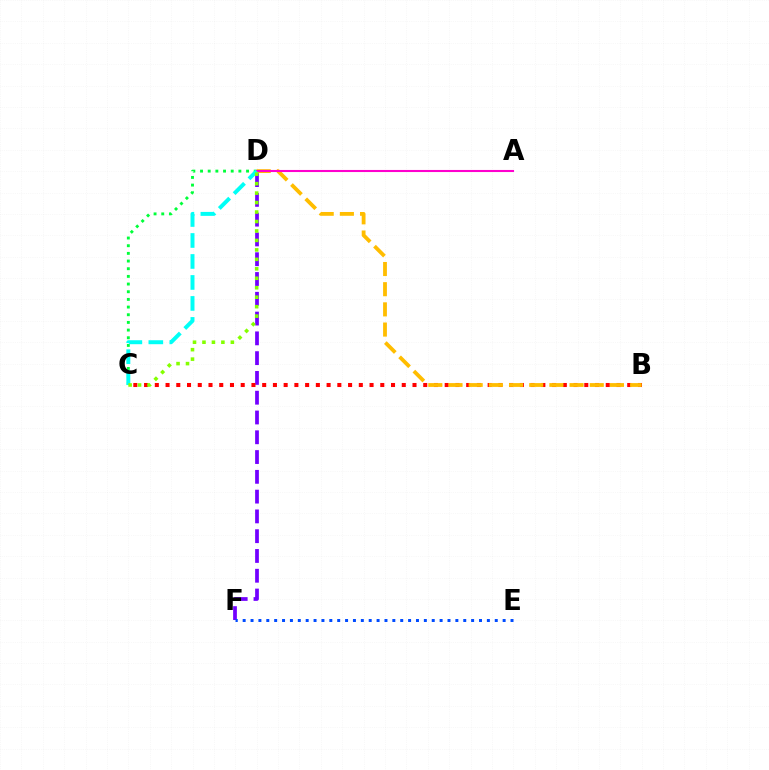{('D', 'F'): [{'color': '#7200ff', 'line_style': 'dashed', 'thickness': 2.69}], ('B', 'C'): [{'color': '#ff0000', 'line_style': 'dotted', 'thickness': 2.92}], ('B', 'D'): [{'color': '#ffbd00', 'line_style': 'dashed', 'thickness': 2.74}], ('E', 'F'): [{'color': '#004bff', 'line_style': 'dotted', 'thickness': 2.14}], ('C', 'D'): [{'color': '#00ff39', 'line_style': 'dotted', 'thickness': 2.08}, {'color': '#00fff6', 'line_style': 'dashed', 'thickness': 2.85}, {'color': '#84ff00', 'line_style': 'dotted', 'thickness': 2.57}], ('A', 'D'): [{'color': '#ff00cf', 'line_style': 'solid', 'thickness': 1.5}]}